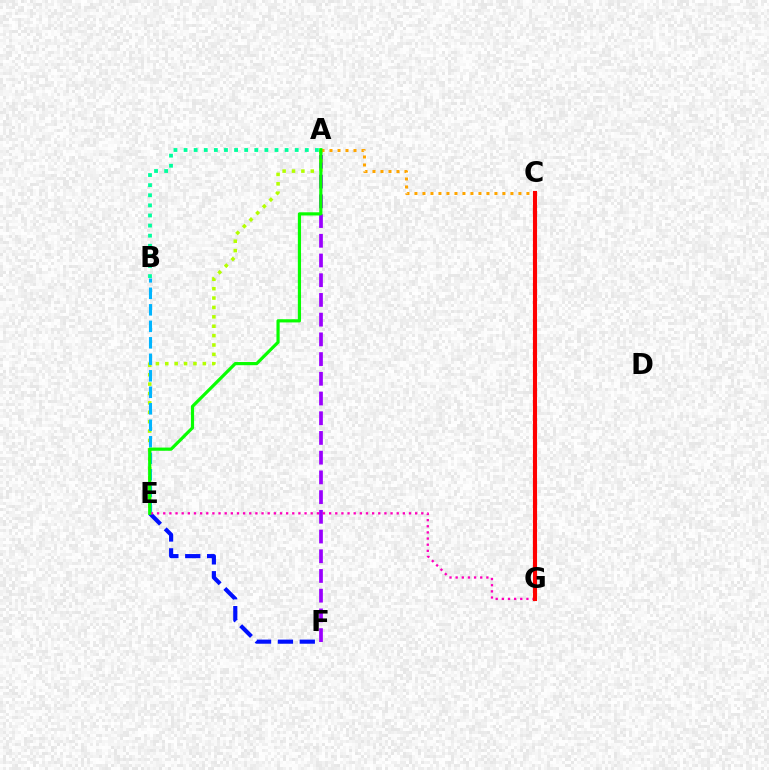{('A', 'F'): [{'color': '#9b00ff', 'line_style': 'dashed', 'thickness': 2.68}], ('A', 'B'): [{'color': '#00ff9d', 'line_style': 'dotted', 'thickness': 2.74}], ('E', 'F'): [{'color': '#0010ff', 'line_style': 'dashed', 'thickness': 2.97}], ('A', 'E'): [{'color': '#b3ff00', 'line_style': 'dotted', 'thickness': 2.55}, {'color': '#08ff00', 'line_style': 'solid', 'thickness': 2.29}], ('B', 'E'): [{'color': '#00b5ff', 'line_style': 'dashed', 'thickness': 2.24}], ('E', 'G'): [{'color': '#ff00bd', 'line_style': 'dotted', 'thickness': 1.67}], ('A', 'C'): [{'color': '#ffa500', 'line_style': 'dotted', 'thickness': 2.17}], ('C', 'G'): [{'color': '#ff0000', 'line_style': 'solid', 'thickness': 2.96}]}